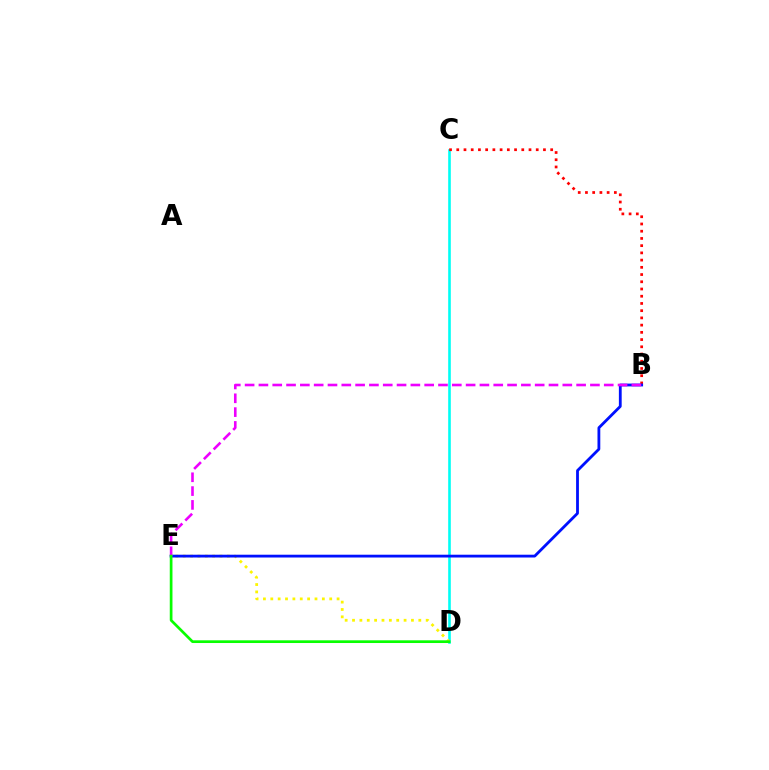{('C', 'D'): [{'color': '#00fff6', 'line_style': 'solid', 'thickness': 1.89}], ('D', 'E'): [{'color': '#fcf500', 'line_style': 'dotted', 'thickness': 2.0}, {'color': '#08ff00', 'line_style': 'solid', 'thickness': 1.95}], ('B', 'C'): [{'color': '#ff0000', 'line_style': 'dotted', 'thickness': 1.96}], ('B', 'E'): [{'color': '#0010ff', 'line_style': 'solid', 'thickness': 2.02}, {'color': '#ee00ff', 'line_style': 'dashed', 'thickness': 1.88}]}